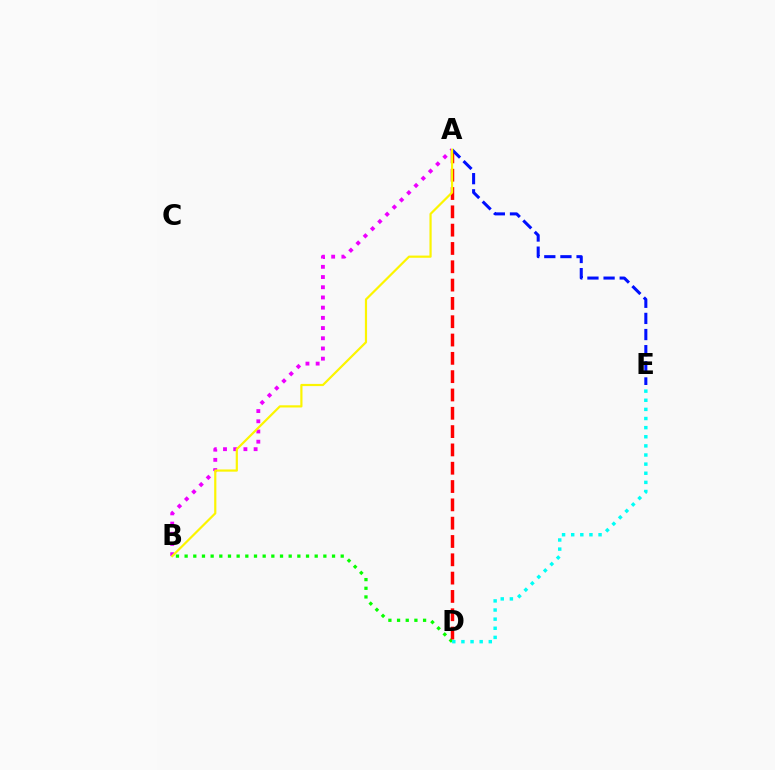{('B', 'D'): [{'color': '#08ff00', 'line_style': 'dotted', 'thickness': 2.36}], ('A', 'D'): [{'color': '#ff0000', 'line_style': 'dashed', 'thickness': 2.49}], ('A', 'B'): [{'color': '#ee00ff', 'line_style': 'dotted', 'thickness': 2.77}, {'color': '#fcf500', 'line_style': 'solid', 'thickness': 1.58}], ('D', 'E'): [{'color': '#00fff6', 'line_style': 'dotted', 'thickness': 2.48}], ('A', 'E'): [{'color': '#0010ff', 'line_style': 'dashed', 'thickness': 2.19}]}